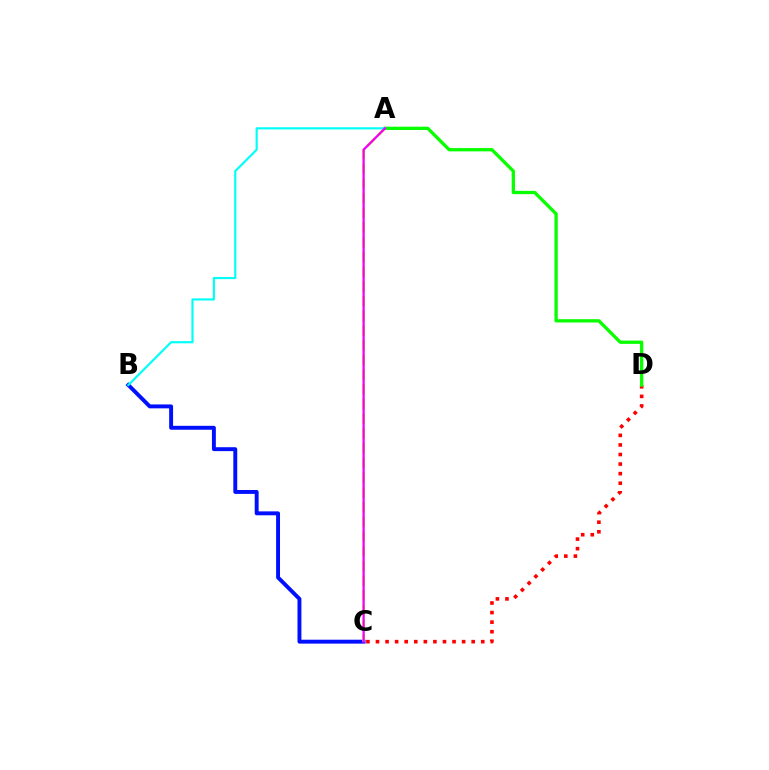{('B', 'C'): [{'color': '#0010ff', 'line_style': 'solid', 'thickness': 2.82}], ('C', 'D'): [{'color': '#ff0000', 'line_style': 'dotted', 'thickness': 2.6}], ('A', 'C'): [{'color': '#fcf500', 'line_style': 'dashed', 'thickness': 2.0}, {'color': '#ee00ff', 'line_style': 'solid', 'thickness': 1.64}], ('A', 'D'): [{'color': '#08ff00', 'line_style': 'solid', 'thickness': 2.37}], ('A', 'B'): [{'color': '#00fff6', 'line_style': 'solid', 'thickness': 1.56}]}